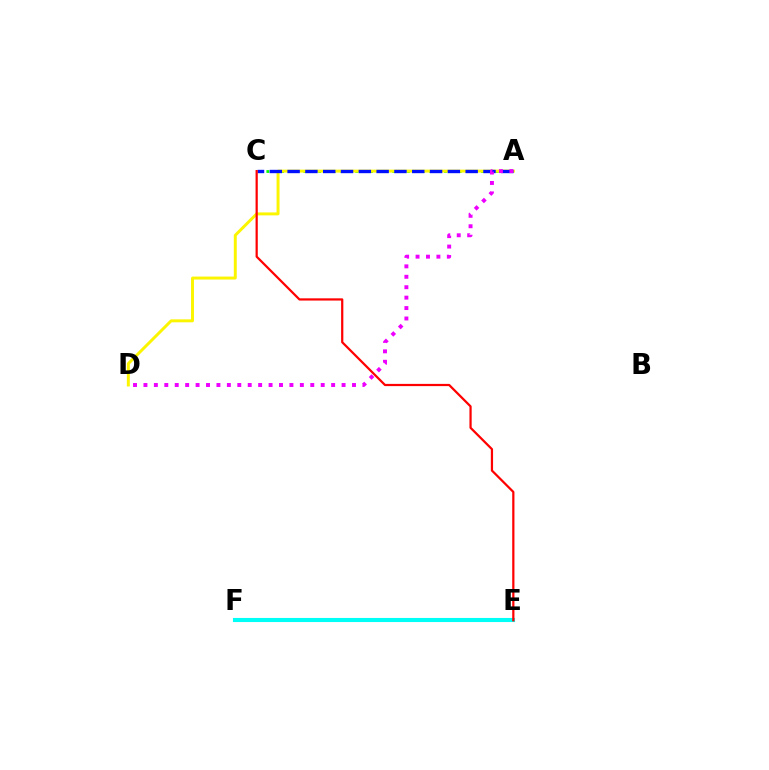{('A', 'C'): [{'color': '#08ff00', 'line_style': 'dotted', 'thickness': 2.01}, {'color': '#0010ff', 'line_style': 'dashed', 'thickness': 2.42}], ('A', 'D'): [{'color': '#fcf500', 'line_style': 'solid', 'thickness': 2.13}, {'color': '#ee00ff', 'line_style': 'dotted', 'thickness': 2.83}], ('E', 'F'): [{'color': '#00fff6', 'line_style': 'solid', 'thickness': 2.95}], ('C', 'E'): [{'color': '#ff0000', 'line_style': 'solid', 'thickness': 1.6}]}